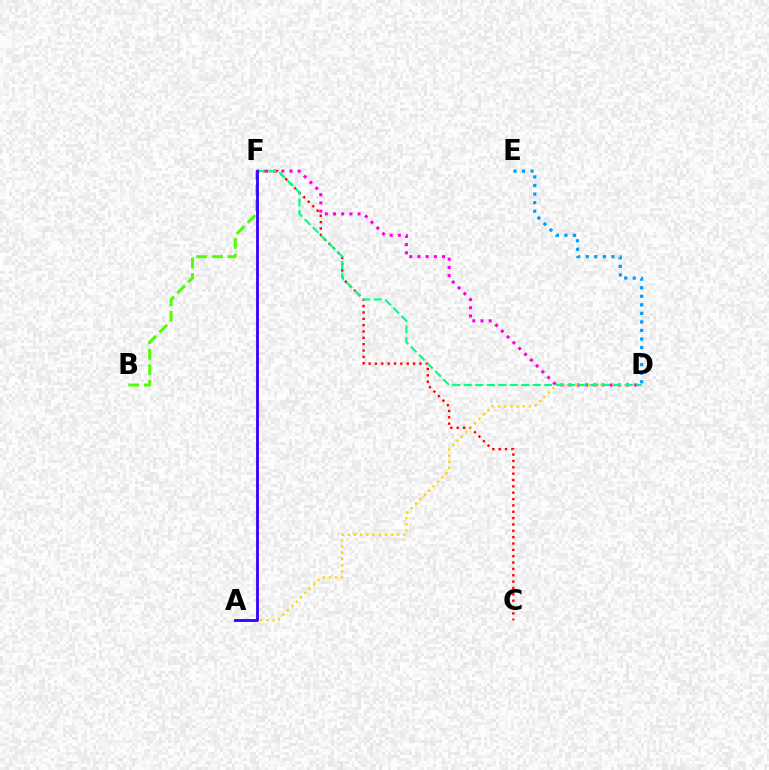{('B', 'F'): [{'color': '#4fff00', 'line_style': 'dashed', 'thickness': 2.12}], ('C', 'F'): [{'color': '#ff0000', 'line_style': 'dotted', 'thickness': 1.73}], ('D', 'F'): [{'color': '#ff00ed', 'line_style': 'dotted', 'thickness': 2.23}, {'color': '#00ff86', 'line_style': 'dashed', 'thickness': 1.56}], ('D', 'E'): [{'color': '#009eff', 'line_style': 'dotted', 'thickness': 2.32}], ('A', 'D'): [{'color': '#ffd500', 'line_style': 'dotted', 'thickness': 1.68}], ('A', 'F'): [{'color': '#3700ff', 'line_style': 'solid', 'thickness': 2.02}]}